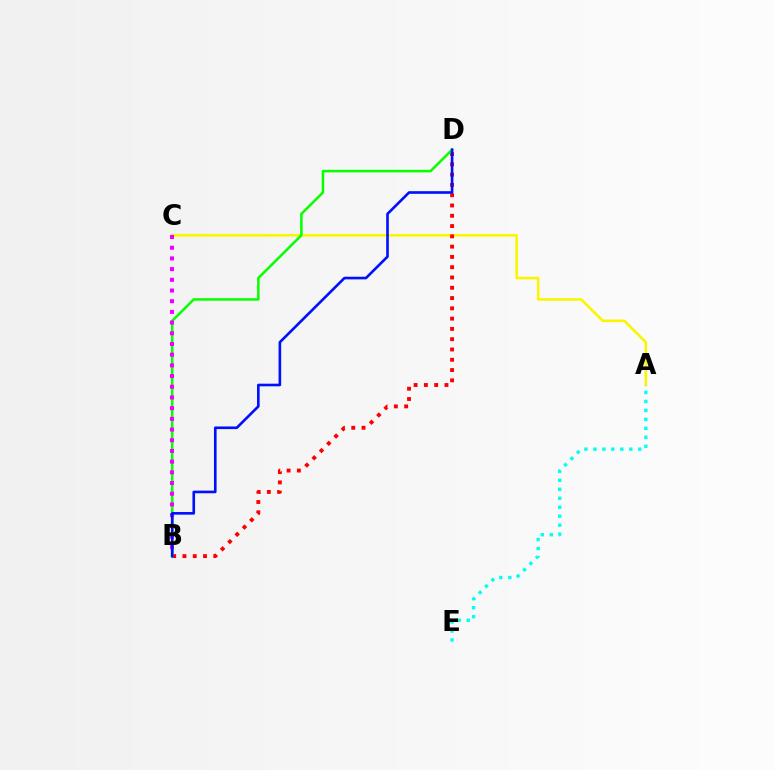{('A', 'C'): [{'color': '#fcf500', 'line_style': 'solid', 'thickness': 1.87}], ('A', 'E'): [{'color': '#00fff6', 'line_style': 'dotted', 'thickness': 2.44}], ('B', 'D'): [{'color': '#ff0000', 'line_style': 'dotted', 'thickness': 2.79}, {'color': '#08ff00', 'line_style': 'solid', 'thickness': 1.82}, {'color': '#0010ff', 'line_style': 'solid', 'thickness': 1.89}], ('B', 'C'): [{'color': '#ee00ff', 'line_style': 'dotted', 'thickness': 2.91}]}